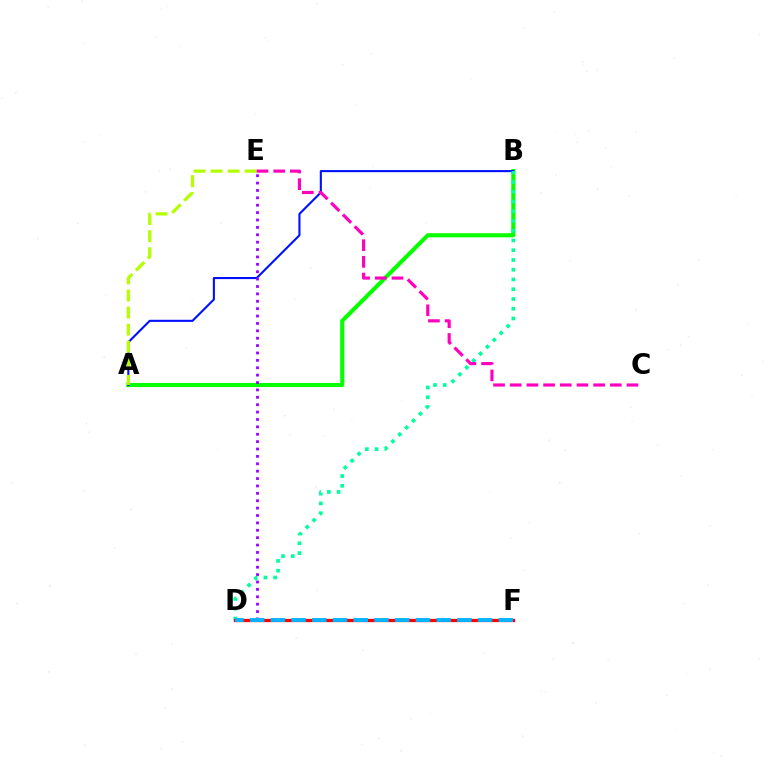{('A', 'B'): [{'color': '#08ff00', 'line_style': 'solid', 'thickness': 2.96}, {'color': '#0010ff', 'line_style': 'solid', 'thickness': 1.51}], ('D', 'E'): [{'color': '#9b00ff', 'line_style': 'dotted', 'thickness': 2.01}], ('D', 'F'): [{'color': '#ffa500', 'line_style': 'solid', 'thickness': 2.1}, {'color': '#ff0000', 'line_style': 'solid', 'thickness': 2.34}, {'color': '#00b5ff', 'line_style': 'dashed', 'thickness': 2.81}], ('A', 'E'): [{'color': '#b3ff00', 'line_style': 'dashed', 'thickness': 2.32}], ('B', 'D'): [{'color': '#00ff9d', 'line_style': 'dotted', 'thickness': 2.65}], ('C', 'E'): [{'color': '#ff00bd', 'line_style': 'dashed', 'thickness': 2.27}]}